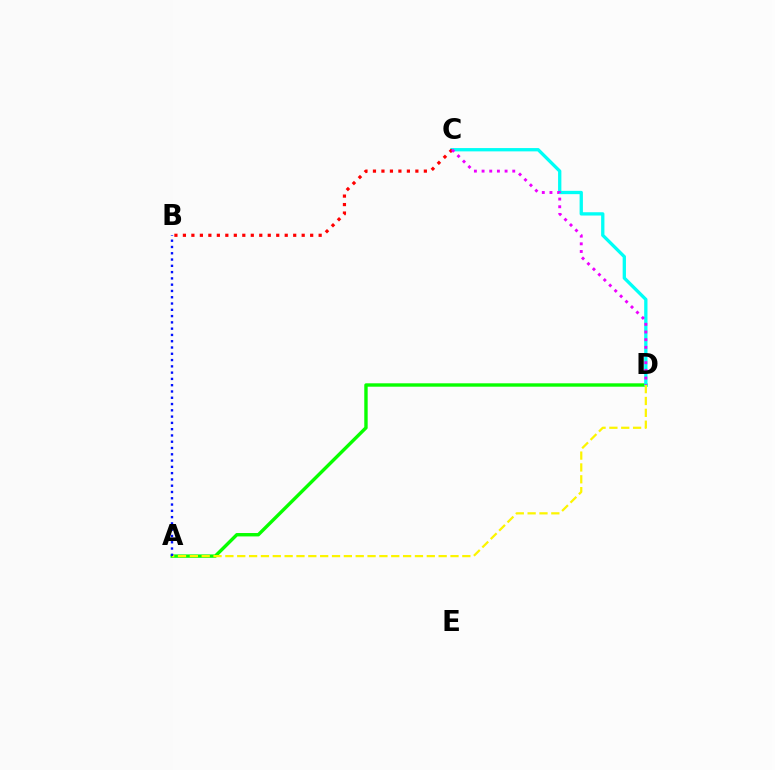{('A', 'D'): [{'color': '#08ff00', 'line_style': 'solid', 'thickness': 2.44}, {'color': '#fcf500', 'line_style': 'dashed', 'thickness': 1.61}], ('C', 'D'): [{'color': '#00fff6', 'line_style': 'solid', 'thickness': 2.38}, {'color': '#ee00ff', 'line_style': 'dotted', 'thickness': 2.08}], ('B', 'C'): [{'color': '#ff0000', 'line_style': 'dotted', 'thickness': 2.31}], ('A', 'B'): [{'color': '#0010ff', 'line_style': 'dotted', 'thickness': 1.71}]}